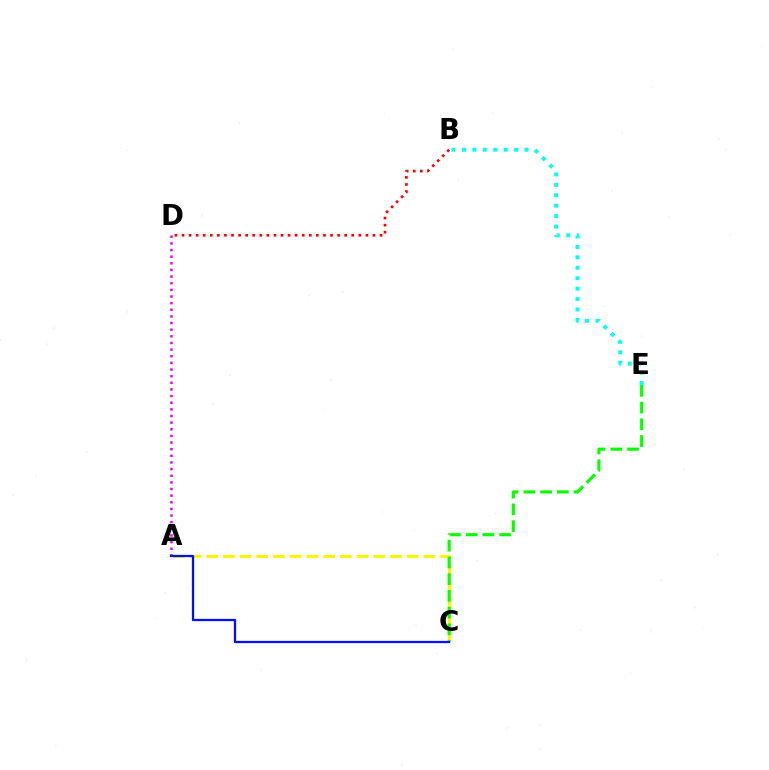{('B', 'E'): [{'color': '#00fff6', 'line_style': 'dotted', 'thickness': 2.83}], ('A', 'C'): [{'color': '#fcf500', 'line_style': 'dashed', 'thickness': 2.27}, {'color': '#0010ff', 'line_style': 'solid', 'thickness': 1.63}], ('B', 'D'): [{'color': '#ff0000', 'line_style': 'dotted', 'thickness': 1.92}], ('A', 'D'): [{'color': '#ee00ff', 'line_style': 'dotted', 'thickness': 1.8}], ('C', 'E'): [{'color': '#08ff00', 'line_style': 'dashed', 'thickness': 2.27}]}